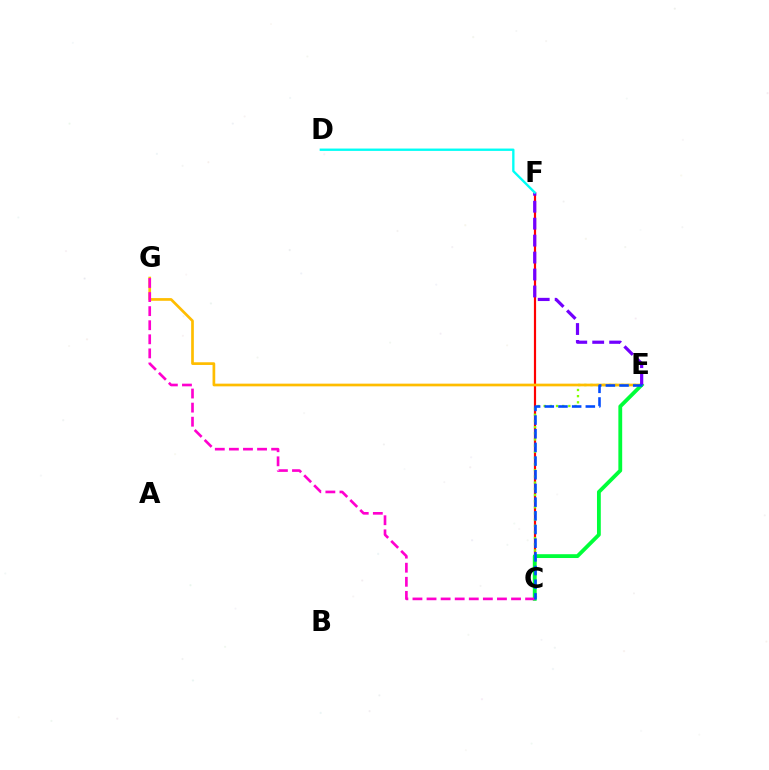{('C', 'F'): [{'color': '#ff0000', 'line_style': 'solid', 'thickness': 1.58}], ('C', 'E'): [{'color': '#84ff00', 'line_style': 'dotted', 'thickness': 1.68}, {'color': '#00ff39', 'line_style': 'solid', 'thickness': 2.75}, {'color': '#004bff', 'line_style': 'dashed', 'thickness': 1.86}], ('E', 'G'): [{'color': '#ffbd00', 'line_style': 'solid', 'thickness': 1.94}], ('E', 'F'): [{'color': '#7200ff', 'line_style': 'dashed', 'thickness': 2.3}], ('C', 'G'): [{'color': '#ff00cf', 'line_style': 'dashed', 'thickness': 1.91}], ('D', 'F'): [{'color': '#00fff6', 'line_style': 'solid', 'thickness': 1.69}]}